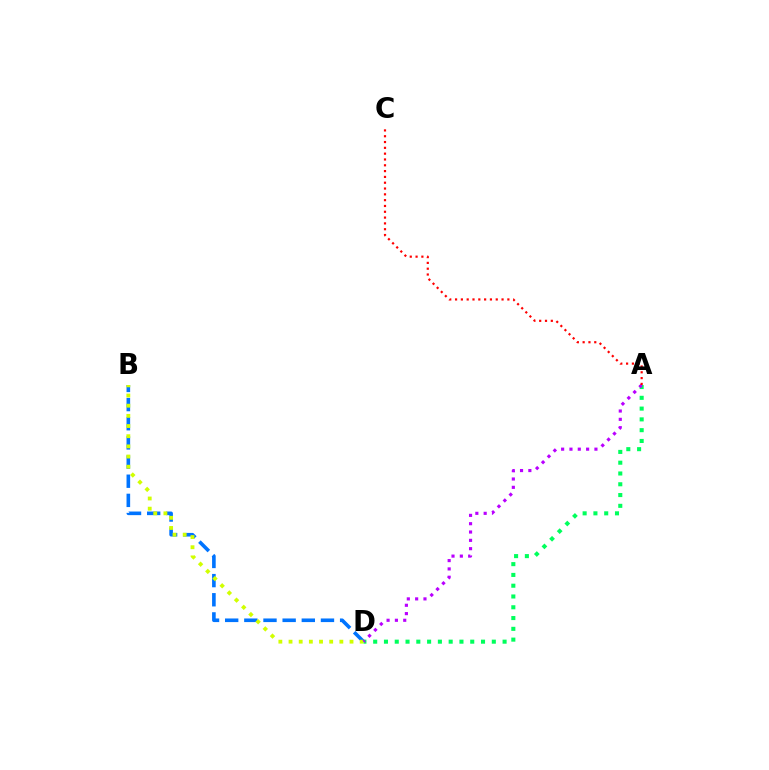{('B', 'D'): [{'color': '#0074ff', 'line_style': 'dashed', 'thickness': 2.6}, {'color': '#d1ff00', 'line_style': 'dotted', 'thickness': 2.76}], ('A', 'D'): [{'color': '#00ff5c', 'line_style': 'dotted', 'thickness': 2.93}, {'color': '#b900ff', 'line_style': 'dotted', 'thickness': 2.26}], ('A', 'C'): [{'color': '#ff0000', 'line_style': 'dotted', 'thickness': 1.58}]}